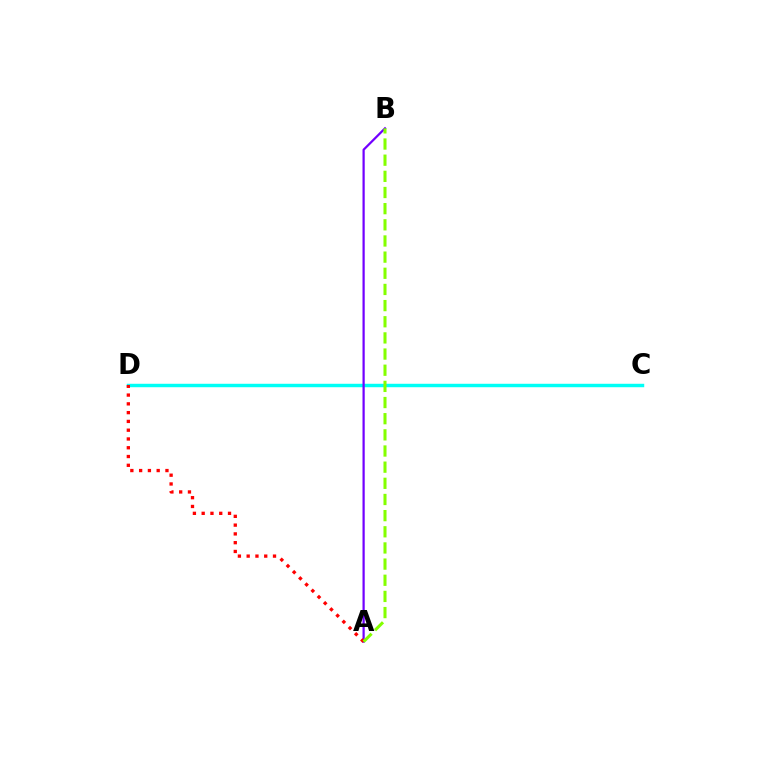{('C', 'D'): [{'color': '#00fff6', 'line_style': 'solid', 'thickness': 2.48}], ('A', 'B'): [{'color': '#7200ff', 'line_style': 'solid', 'thickness': 1.6}, {'color': '#84ff00', 'line_style': 'dashed', 'thickness': 2.19}], ('A', 'D'): [{'color': '#ff0000', 'line_style': 'dotted', 'thickness': 2.38}]}